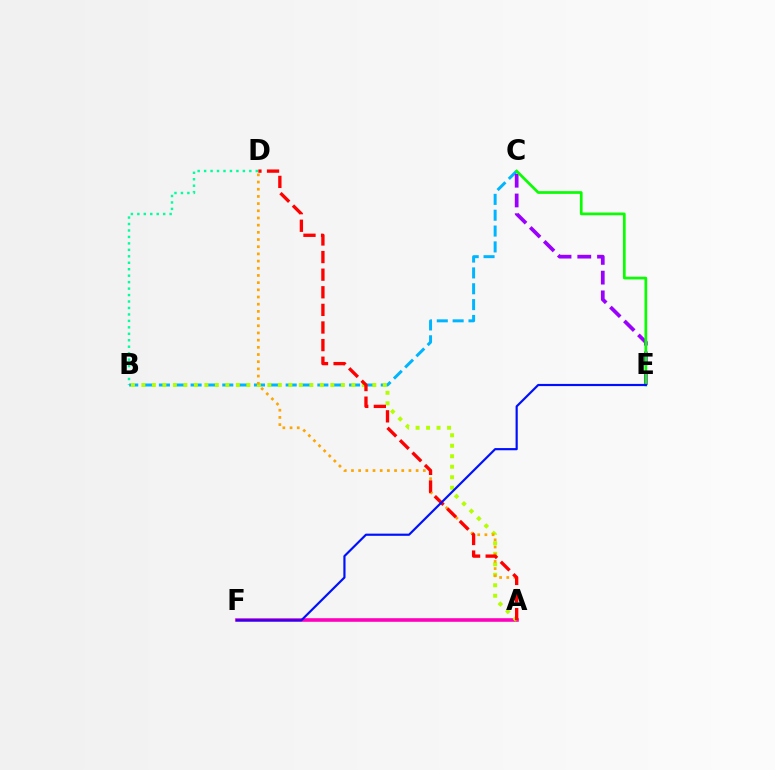{('A', 'F'): [{'color': '#ff00bd', 'line_style': 'solid', 'thickness': 2.58}], ('B', 'D'): [{'color': '#00ff9d', 'line_style': 'dotted', 'thickness': 1.75}], ('B', 'C'): [{'color': '#00b5ff', 'line_style': 'dashed', 'thickness': 2.15}], ('C', 'E'): [{'color': '#9b00ff', 'line_style': 'dashed', 'thickness': 2.68}, {'color': '#08ff00', 'line_style': 'solid', 'thickness': 1.94}], ('A', 'B'): [{'color': '#b3ff00', 'line_style': 'dotted', 'thickness': 2.85}], ('A', 'D'): [{'color': '#ffa500', 'line_style': 'dotted', 'thickness': 1.95}, {'color': '#ff0000', 'line_style': 'dashed', 'thickness': 2.39}], ('E', 'F'): [{'color': '#0010ff', 'line_style': 'solid', 'thickness': 1.57}]}